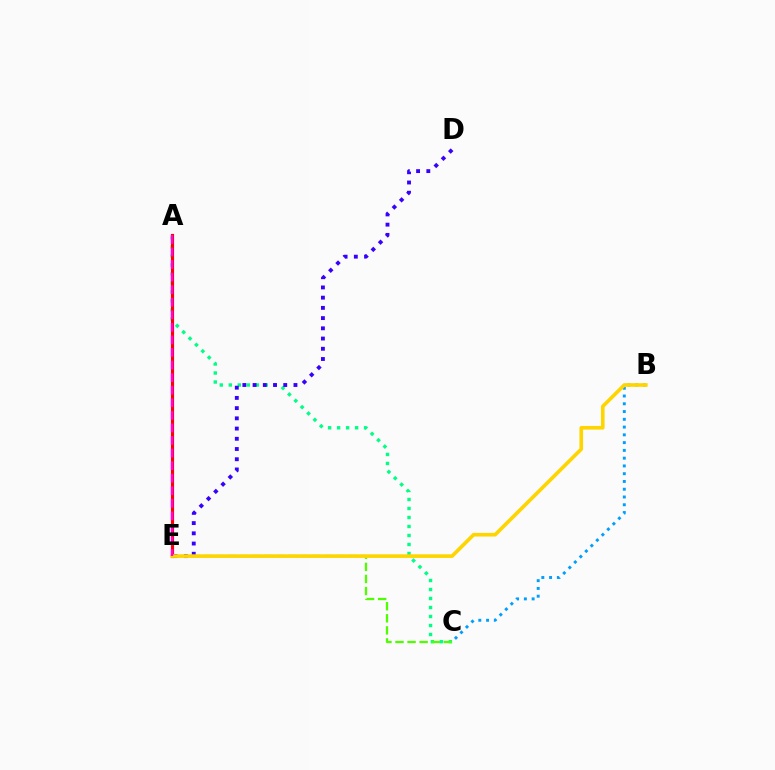{('A', 'C'): [{'color': '#00ff86', 'line_style': 'dotted', 'thickness': 2.44}], ('C', 'E'): [{'color': '#4fff00', 'line_style': 'dashed', 'thickness': 1.64}], ('B', 'C'): [{'color': '#009eff', 'line_style': 'dotted', 'thickness': 2.11}], ('A', 'E'): [{'color': '#ff0000', 'line_style': 'solid', 'thickness': 2.27}, {'color': '#ff00ed', 'line_style': 'dashed', 'thickness': 1.71}], ('D', 'E'): [{'color': '#3700ff', 'line_style': 'dotted', 'thickness': 2.78}], ('B', 'E'): [{'color': '#ffd500', 'line_style': 'solid', 'thickness': 2.62}]}